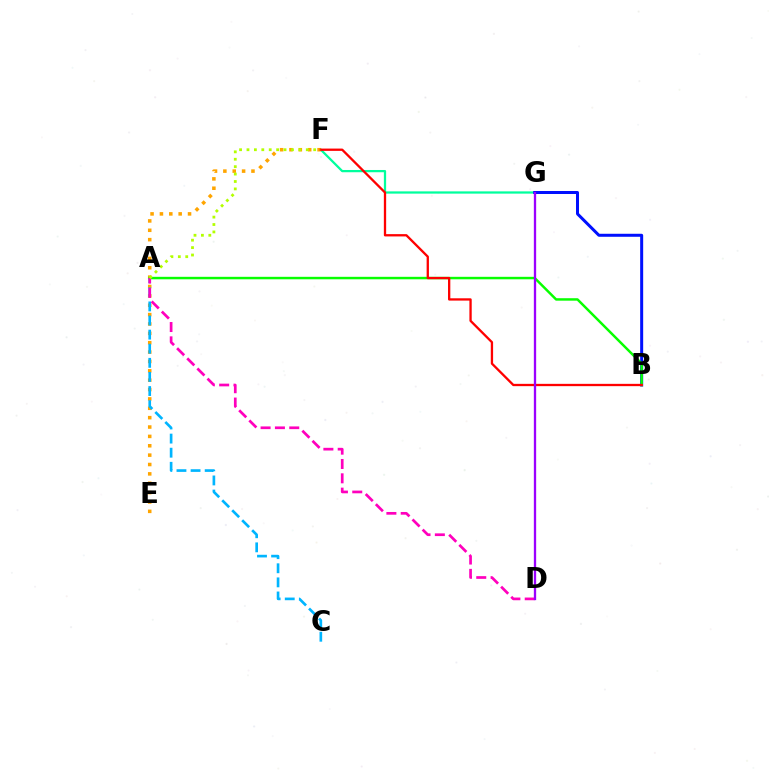{('F', 'G'): [{'color': '#00ff9d', 'line_style': 'solid', 'thickness': 1.62}], ('B', 'G'): [{'color': '#0010ff', 'line_style': 'solid', 'thickness': 2.16}], ('E', 'F'): [{'color': '#ffa500', 'line_style': 'dotted', 'thickness': 2.55}], ('A', 'C'): [{'color': '#00b5ff', 'line_style': 'dashed', 'thickness': 1.92}], ('A', 'B'): [{'color': '#08ff00', 'line_style': 'solid', 'thickness': 1.78}], ('B', 'F'): [{'color': '#ff0000', 'line_style': 'solid', 'thickness': 1.66}], ('A', 'D'): [{'color': '#ff00bd', 'line_style': 'dashed', 'thickness': 1.95}], ('A', 'F'): [{'color': '#b3ff00', 'line_style': 'dotted', 'thickness': 2.01}], ('D', 'G'): [{'color': '#9b00ff', 'line_style': 'solid', 'thickness': 1.66}]}